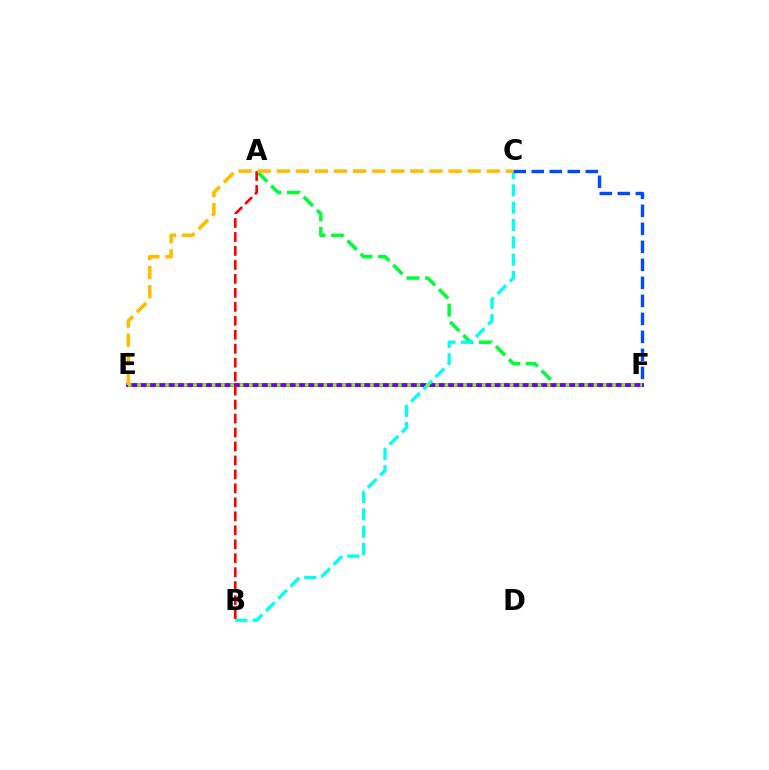{('E', 'F'): [{'color': '#ff00cf', 'line_style': 'solid', 'thickness': 2.09}, {'color': '#7200ff', 'line_style': 'solid', 'thickness': 2.77}, {'color': '#84ff00', 'line_style': 'dotted', 'thickness': 2.53}], ('A', 'F'): [{'color': '#00ff39', 'line_style': 'dashed', 'thickness': 2.53}], ('B', 'C'): [{'color': '#00fff6', 'line_style': 'dashed', 'thickness': 2.35}], ('C', 'F'): [{'color': '#004bff', 'line_style': 'dashed', 'thickness': 2.45}], ('A', 'B'): [{'color': '#ff0000', 'line_style': 'dashed', 'thickness': 1.9}], ('C', 'E'): [{'color': '#ffbd00', 'line_style': 'dashed', 'thickness': 2.59}]}